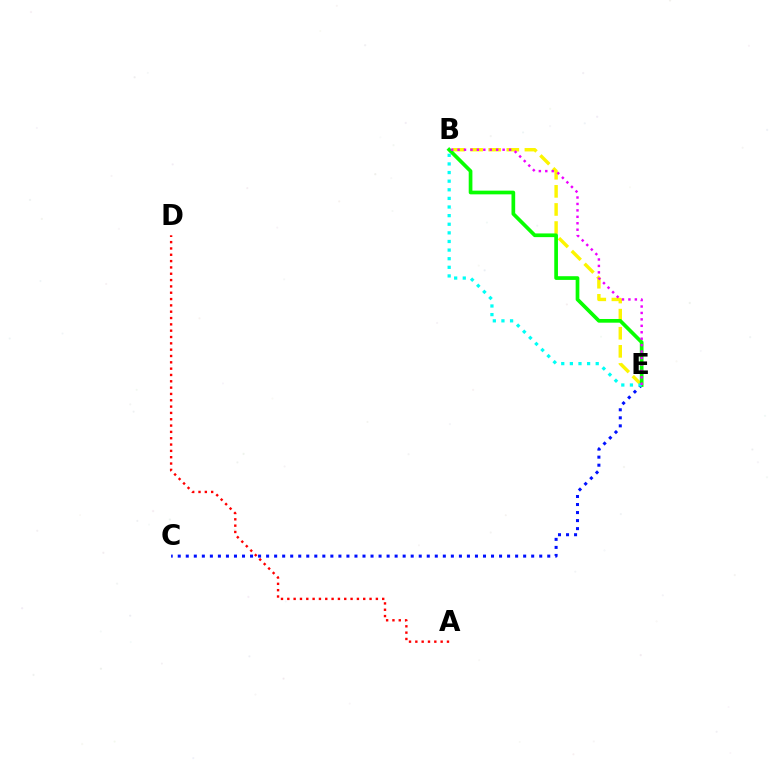{('C', 'E'): [{'color': '#0010ff', 'line_style': 'dotted', 'thickness': 2.18}], ('B', 'E'): [{'color': '#fcf500', 'line_style': 'dashed', 'thickness': 2.46}, {'color': '#08ff00', 'line_style': 'solid', 'thickness': 2.66}, {'color': '#00fff6', 'line_style': 'dotted', 'thickness': 2.34}, {'color': '#ee00ff', 'line_style': 'dotted', 'thickness': 1.75}], ('A', 'D'): [{'color': '#ff0000', 'line_style': 'dotted', 'thickness': 1.72}]}